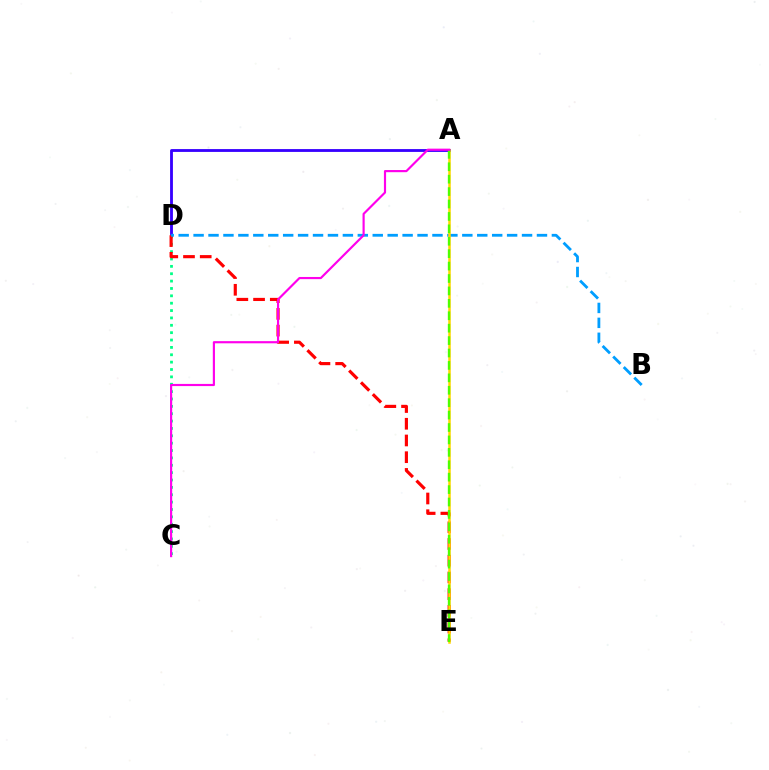{('A', 'D'): [{'color': '#3700ff', 'line_style': 'solid', 'thickness': 2.04}], ('C', 'D'): [{'color': '#00ff86', 'line_style': 'dotted', 'thickness': 2.0}], ('D', 'E'): [{'color': '#ff0000', 'line_style': 'dashed', 'thickness': 2.27}], ('B', 'D'): [{'color': '#009eff', 'line_style': 'dashed', 'thickness': 2.03}], ('A', 'E'): [{'color': '#ffd500', 'line_style': 'solid', 'thickness': 1.81}, {'color': '#4fff00', 'line_style': 'dashed', 'thickness': 1.69}], ('A', 'C'): [{'color': '#ff00ed', 'line_style': 'solid', 'thickness': 1.56}]}